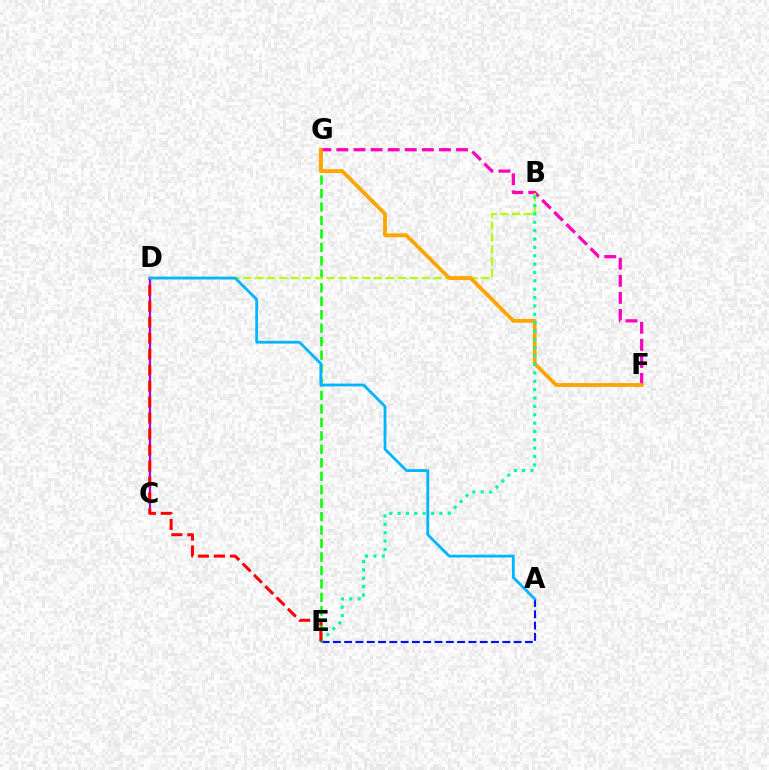{('E', 'G'): [{'color': '#08ff00', 'line_style': 'dashed', 'thickness': 1.83}], ('F', 'G'): [{'color': '#ff00bd', 'line_style': 'dashed', 'thickness': 2.32}, {'color': '#ffa500', 'line_style': 'solid', 'thickness': 2.75}], ('B', 'D'): [{'color': '#b3ff00', 'line_style': 'dashed', 'thickness': 1.61}], ('C', 'D'): [{'color': '#9b00ff', 'line_style': 'solid', 'thickness': 1.57}], ('A', 'E'): [{'color': '#0010ff', 'line_style': 'dashed', 'thickness': 1.53}], ('B', 'E'): [{'color': '#00ff9d', 'line_style': 'dotted', 'thickness': 2.27}], ('D', 'E'): [{'color': '#ff0000', 'line_style': 'dashed', 'thickness': 2.17}], ('A', 'D'): [{'color': '#00b5ff', 'line_style': 'solid', 'thickness': 2.01}]}